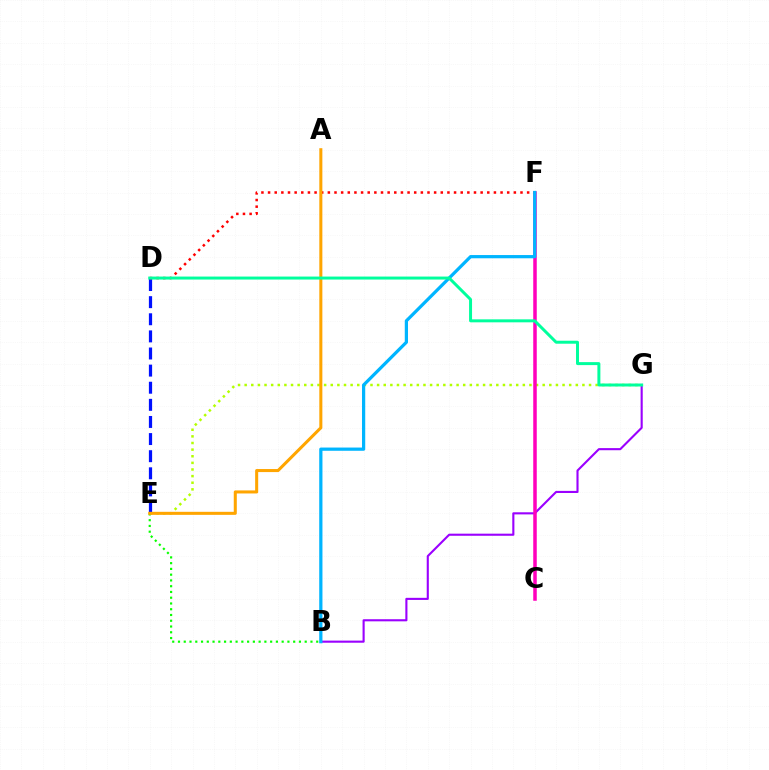{('E', 'G'): [{'color': '#b3ff00', 'line_style': 'dotted', 'thickness': 1.8}], ('D', 'E'): [{'color': '#0010ff', 'line_style': 'dashed', 'thickness': 2.32}], ('B', 'G'): [{'color': '#9b00ff', 'line_style': 'solid', 'thickness': 1.52}], ('B', 'E'): [{'color': '#08ff00', 'line_style': 'dotted', 'thickness': 1.56}], ('C', 'F'): [{'color': '#ff00bd', 'line_style': 'solid', 'thickness': 2.53}], ('D', 'F'): [{'color': '#ff0000', 'line_style': 'dotted', 'thickness': 1.8}], ('B', 'F'): [{'color': '#00b5ff', 'line_style': 'solid', 'thickness': 2.33}], ('A', 'E'): [{'color': '#ffa500', 'line_style': 'solid', 'thickness': 2.19}], ('D', 'G'): [{'color': '#00ff9d', 'line_style': 'solid', 'thickness': 2.15}]}